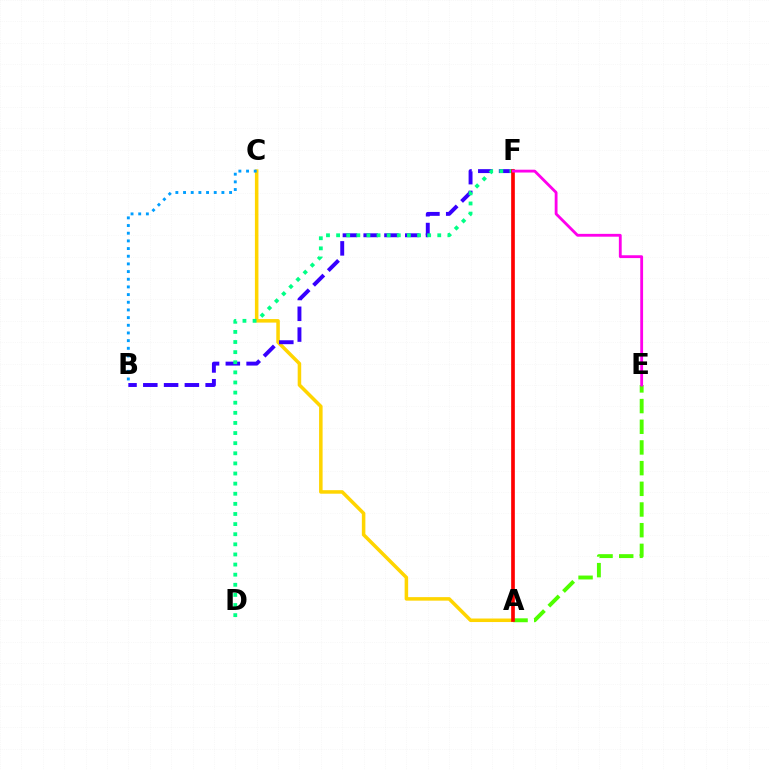{('A', 'C'): [{'color': '#ffd500', 'line_style': 'solid', 'thickness': 2.54}], ('B', 'F'): [{'color': '#3700ff', 'line_style': 'dashed', 'thickness': 2.82}], ('A', 'E'): [{'color': '#4fff00', 'line_style': 'dashed', 'thickness': 2.81}], ('B', 'C'): [{'color': '#009eff', 'line_style': 'dotted', 'thickness': 2.08}], ('D', 'F'): [{'color': '#00ff86', 'line_style': 'dotted', 'thickness': 2.75}], ('A', 'F'): [{'color': '#ff0000', 'line_style': 'solid', 'thickness': 2.64}], ('E', 'F'): [{'color': '#ff00ed', 'line_style': 'solid', 'thickness': 2.04}]}